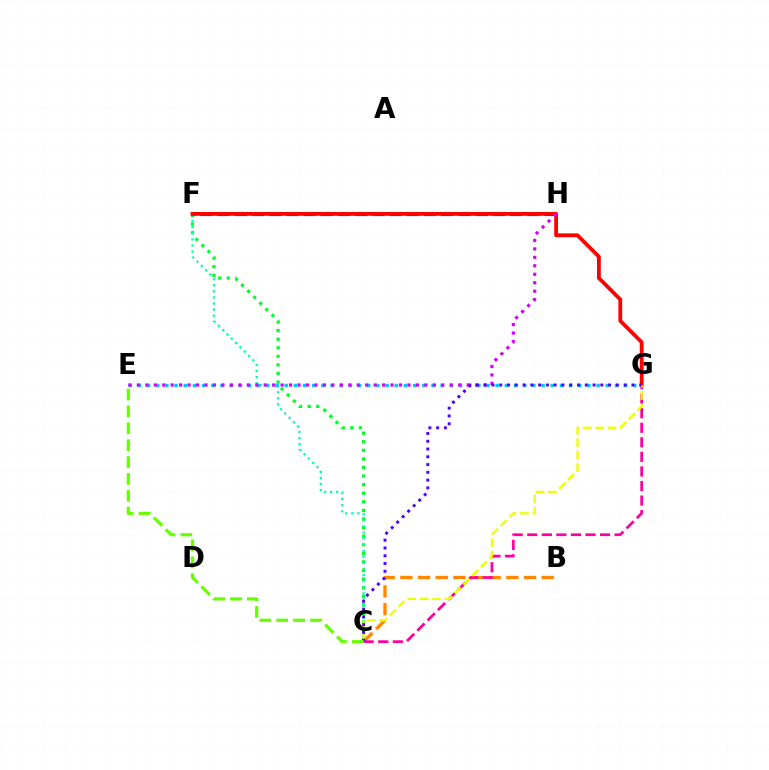{('C', 'F'): [{'color': '#00ff27', 'line_style': 'dotted', 'thickness': 2.33}, {'color': '#00ffaf', 'line_style': 'dotted', 'thickness': 1.65}], ('B', 'C'): [{'color': '#ff8800', 'line_style': 'dashed', 'thickness': 2.4}], ('C', 'G'): [{'color': '#ff00a0', 'line_style': 'dashed', 'thickness': 1.98}, {'color': '#eeff00', 'line_style': 'dashed', 'thickness': 1.68}, {'color': '#4f00ff', 'line_style': 'dotted', 'thickness': 2.11}], ('E', 'G'): [{'color': '#00c7ff', 'line_style': 'dotted', 'thickness': 2.49}], ('F', 'H'): [{'color': '#003fff', 'line_style': 'dashed', 'thickness': 2.34}], ('F', 'G'): [{'color': '#ff0000', 'line_style': 'solid', 'thickness': 2.74}], ('E', 'H'): [{'color': '#d600ff', 'line_style': 'dotted', 'thickness': 2.3}], ('C', 'E'): [{'color': '#66ff00', 'line_style': 'dashed', 'thickness': 2.29}]}